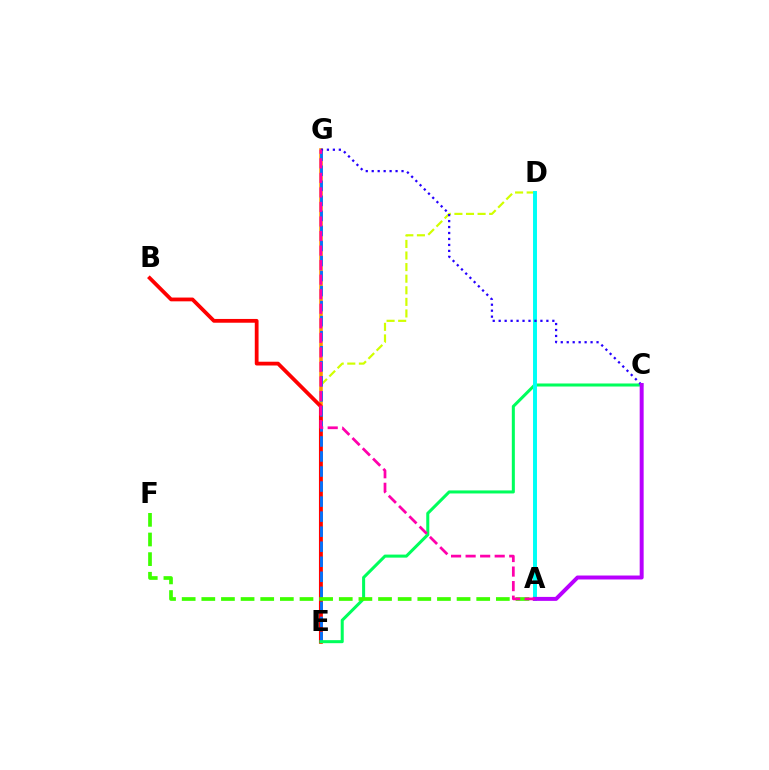{('D', 'E'): [{'color': '#d1ff00', 'line_style': 'dashed', 'thickness': 1.57}], ('E', 'G'): [{'color': '#ff9400', 'line_style': 'solid', 'thickness': 2.58}, {'color': '#0074ff', 'line_style': 'dashed', 'thickness': 2.04}], ('B', 'E'): [{'color': '#ff0000', 'line_style': 'solid', 'thickness': 2.72}], ('C', 'E'): [{'color': '#00ff5c', 'line_style': 'solid', 'thickness': 2.19}], ('A', 'D'): [{'color': '#00fff6', 'line_style': 'solid', 'thickness': 2.84}], ('C', 'G'): [{'color': '#2500ff', 'line_style': 'dotted', 'thickness': 1.62}], ('A', 'C'): [{'color': '#b900ff', 'line_style': 'solid', 'thickness': 2.85}], ('A', 'F'): [{'color': '#3dff00', 'line_style': 'dashed', 'thickness': 2.67}], ('A', 'G'): [{'color': '#ff00ac', 'line_style': 'dashed', 'thickness': 1.98}]}